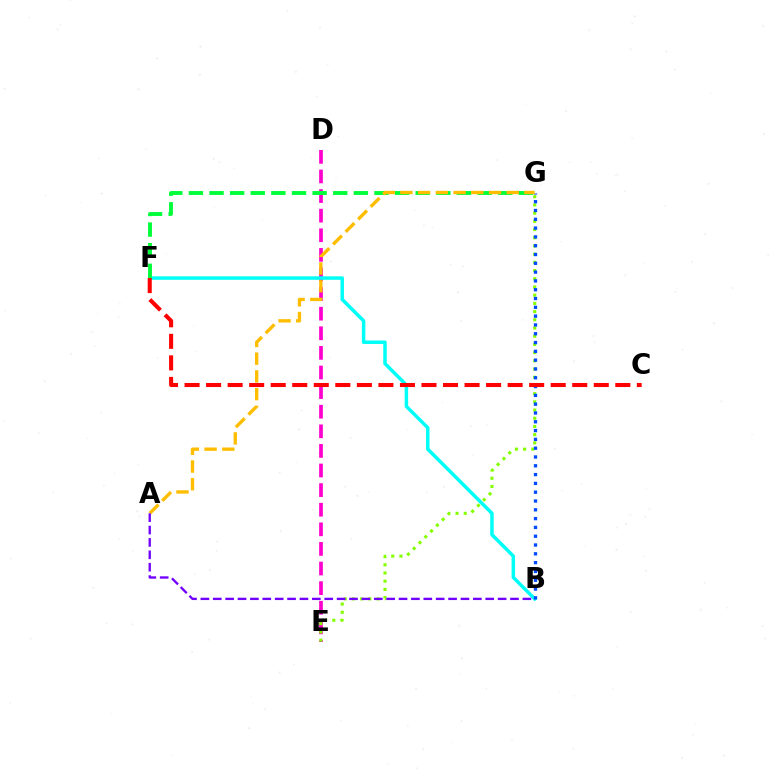{('D', 'E'): [{'color': '#ff00cf', 'line_style': 'dashed', 'thickness': 2.66}], ('B', 'F'): [{'color': '#00fff6', 'line_style': 'solid', 'thickness': 2.51}], ('F', 'G'): [{'color': '#00ff39', 'line_style': 'dashed', 'thickness': 2.8}], ('E', 'G'): [{'color': '#84ff00', 'line_style': 'dotted', 'thickness': 2.23}], ('B', 'G'): [{'color': '#004bff', 'line_style': 'dotted', 'thickness': 2.39}], ('A', 'G'): [{'color': '#ffbd00', 'line_style': 'dashed', 'thickness': 2.41}], ('A', 'B'): [{'color': '#7200ff', 'line_style': 'dashed', 'thickness': 1.68}], ('C', 'F'): [{'color': '#ff0000', 'line_style': 'dashed', 'thickness': 2.93}]}